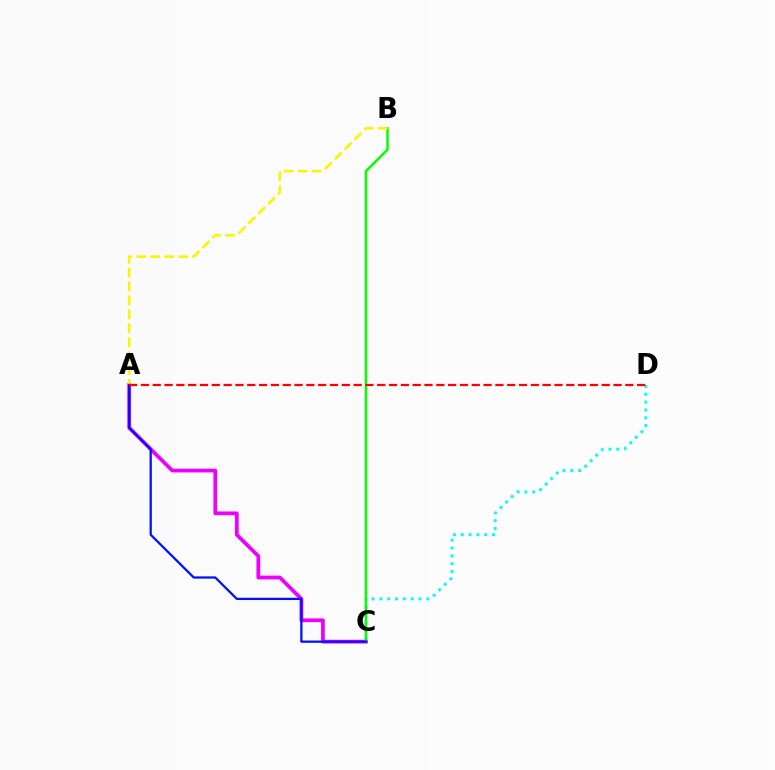{('A', 'C'): [{'color': '#ee00ff', 'line_style': 'solid', 'thickness': 2.7}, {'color': '#0010ff', 'line_style': 'solid', 'thickness': 1.62}], ('C', 'D'): [{'color': '#00fff6', 'line_style': 'dotted', 'thickness': 2.12}], ('B', 'C'): [{'color': '#08ff00', 'line_style': 'solid', 'thickness': 1.8}], ('A', 'B'): [{'color': '#fcf500', 'line_style': 'dashed', 'thickness': 1.89}], ('A', 'D'): [{'color': '#ff0000', 'line_style': 'dashed', 'thickness': 1.61}]}